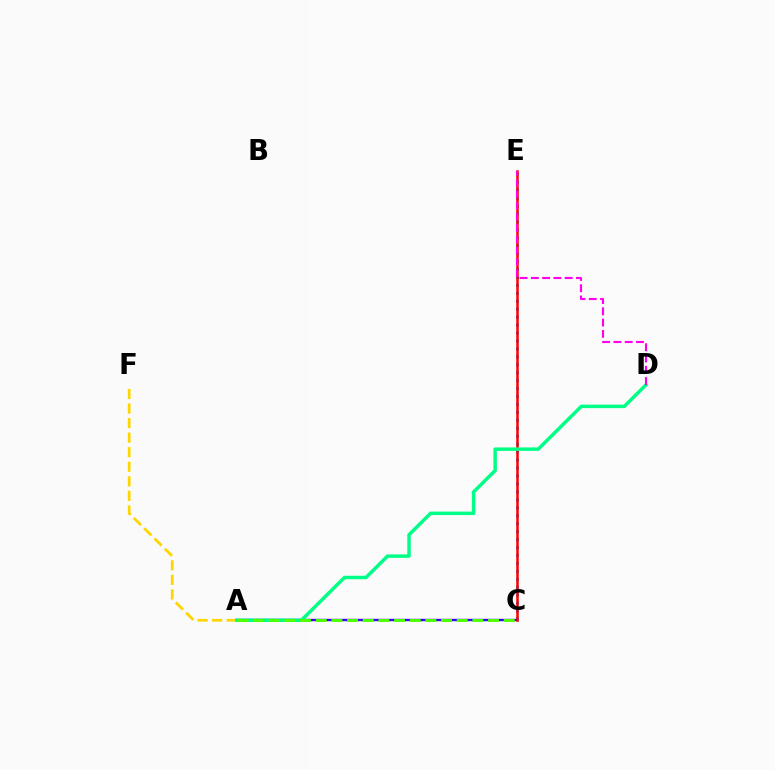{('A', 'F'): [{'color': '#ffd500', 'line_style': 'dashed', 'thickness': 1.98}], ('C', 'E'): [{'color': '#009eff', 'line_style': 'dotted', 'thickness': 2.16}, {'color': '#ff0000', 'line_style': 'solid', 'thickness': 1.81}], ('A', 'C'): [{'color': '#3700ff', 'line_style': 'solid', 'thickness': 1.72}, {'color': '#4fff00', 'line_style': 'dashed', 'thickness': 2.13}], ('A', 'D'): [{'color': '#00ff86', 'line_style': 'solid', 'thickness': 2.5}], ('D', 'E'): [{'color': '#ff00ed', 'line_style': 'dashed', 'thickness': 1.53}]}